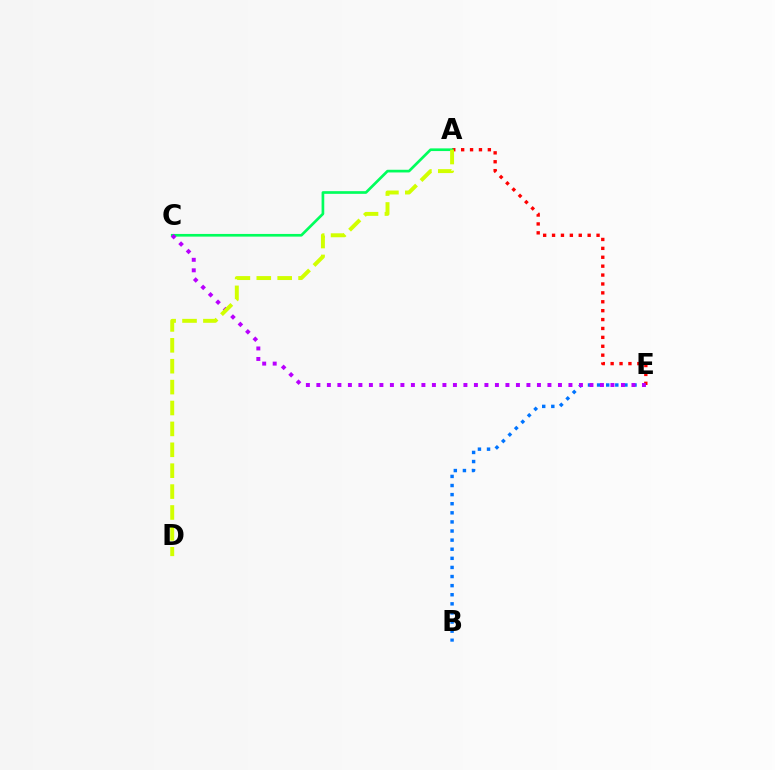{('B', 'E'): [{'color': '#0074ff', 'line_style': 'dotted', 'thickness': 2.47}], ('A', 'E'): [{'color': '#ff0000', 'line_style': 'dotted', 'thickness': 2.42}], ('A', 'C'): [{'color': '#00ff5c', 'line_style': 'solid', 'thickness': 1.93}], ('C', 'E'): [{'color': '#b900ff', 'line_style': 'dotted', 'thickness': 2.85}], ('A', 'D'): [{'color': '#d1ff00', 'line_style': 'dashed', 'thickness': 2.84}]}